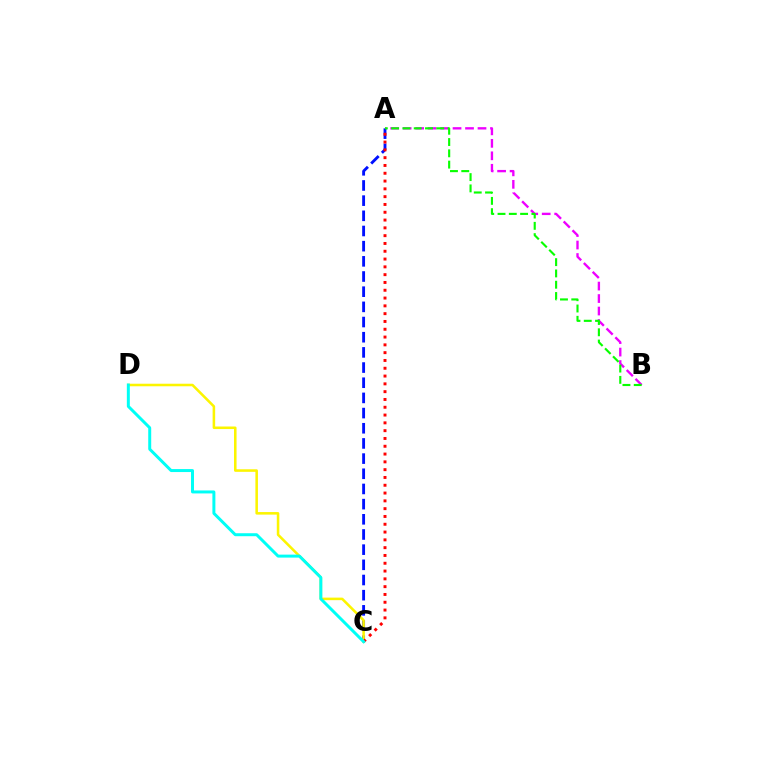{('A', 'B'): [{'color': '#ee00ff', 'line_style': 'dashed', 'thickness': 1.69}, {'color': '#08ff00', 'line_style': 'dashed', 'thickness': 1.53}], ('A', 'C'): [{'color': '#0010ff', 'line_style': 'dashed', 'thickness': 2.06}, {'color': '#ff0000', 'line_style': 'dotted', 'thickness': 2.12}], ('C', 'D'): [{'color': '#fcf500', 'line_style': 'solid', 'thickness': 1.84}, {'color': '#00fff6', 'line_style': 'solid', 'thickness': 2.15}]}